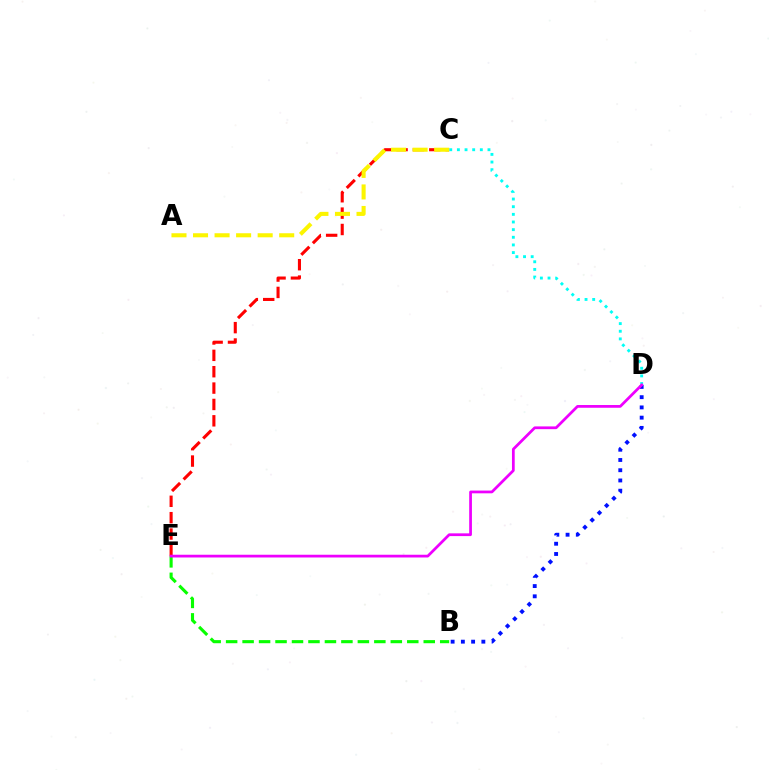{('B', 'D'): [{'color': '#0010ff', 'line_style': 'dotted', 'thickness': 2.78}], ('C', 'E'): [{'color': '#ff0000', 'line_style': 'dashed', 'thickness': 2.22}], ('B', 'E'): [{'color': '#08ff00', 'line_style': 'dashed', 'thickness': 2.24}], ('C', 'D'): [{'color': '#00fff6', 'line_style': 'dotted', 'thickness': 2.08}], ('A', 'C'): [{'color': '#fcf500', 'line_style': 'dashed', 'thickness': 2.93}], ('D', 'E'): [{'color': '#ee00ff', 'line_style': 'solid', 'thickness': 1.98}]}